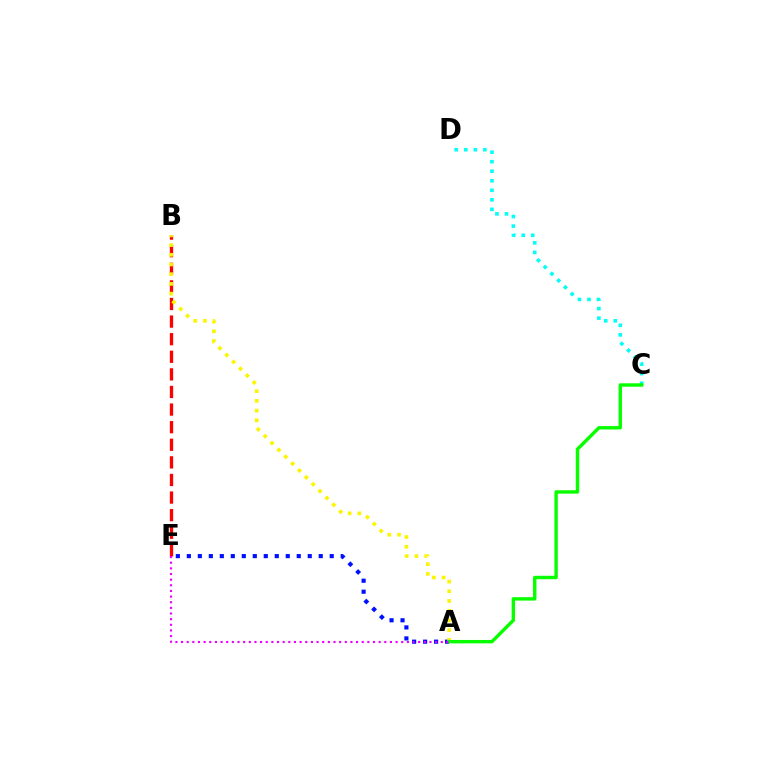{('B', 'E'): [{'color': '#ff0000', 'line_style': 'dashed', 'thickness': 2.39}], ('C', 'D'): [{'color': '#00fff6', 'line_style': 'dotted', 'thickness': 2.59}], ('A', 'E'): [{'color': '#0010ff', 'line_style': 'dotted', 'thickness': 2.99}, {'color': '#ee00ff', 'line_style': 'dotted', 'thickness': 1.53}], ('A', 'B'): [{'color': '#fcf500', 'line_style': 'dotted', 'thickness': 2.64}], ('A', 'C'): [{'color': '#08ff00', 'line_style': 'solid', 'thickness': 2.46}]}